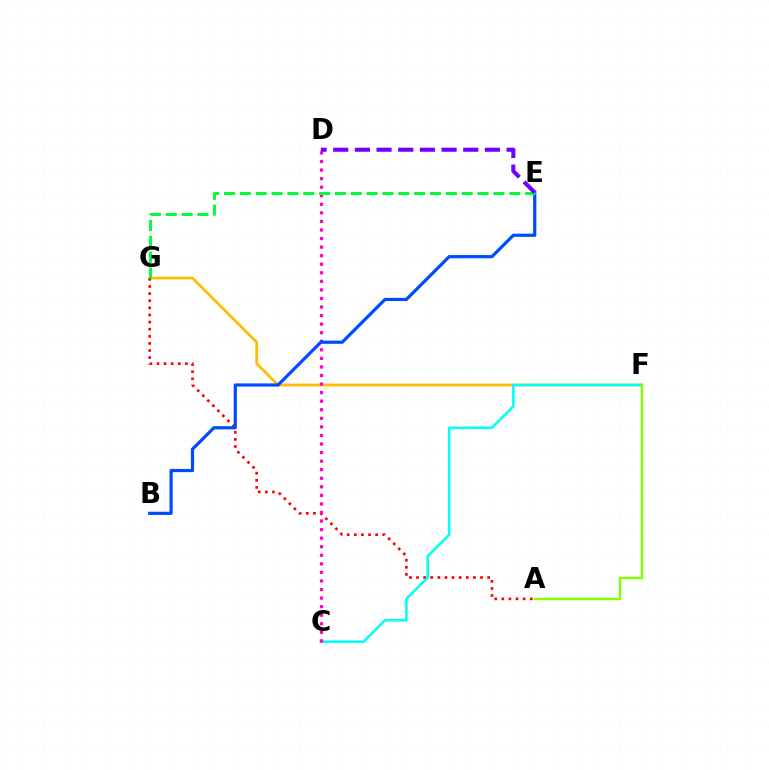{('F', 'G'): [{'color': '#ffbd00', 'line_style': 'solid', 'thickness': 1.99}], ('A', 'G'): [{'color': '#ff0000', 'line_style': 'dotted', 'thickness': 1.93}], ('C', 'F'): [{'color': '#00fff6', 'line_style': 'solid', 'thickness': 1.82}], ('A', 'F'): [{'color': '#84ff00', 'line_style': 'solid', 'thickness': 1.76}], ('C', 'D'): [{'color': '#ff00cf', 'line_style': 'dotted', 'thickness': 2.33}], ('B', 'E'): [{'color': '#004bff', 'line_style': 'solid', 'thickness': 2.3}], ('E', 'G'): [{'color': '#00ff39', 'line_style': 'dashed', 'thickness': 2.15}], ('D', 'E'): [{'color': '#7200ff', 'line_style': 'dashed', 'thickness': 2.94}]}